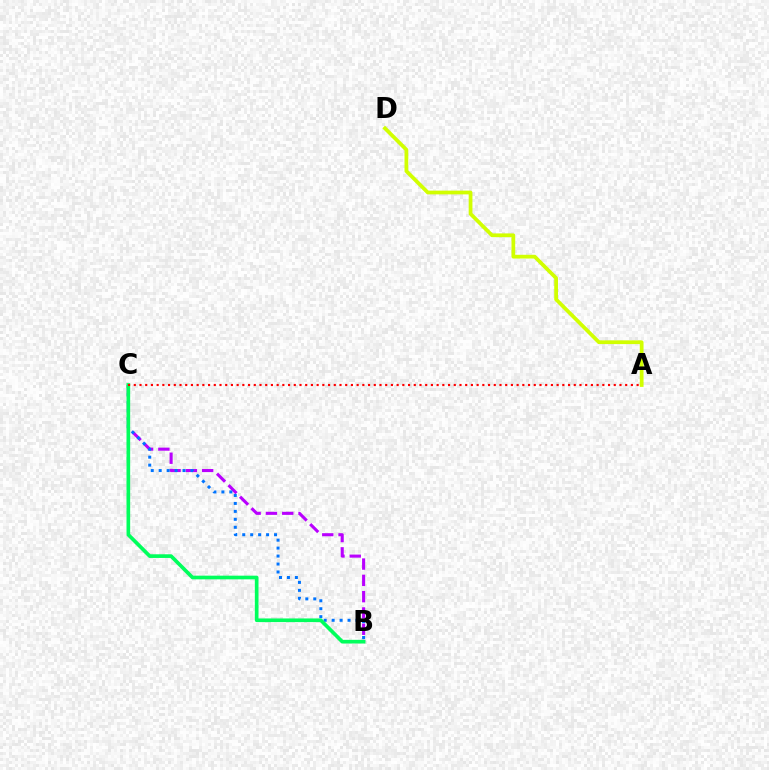{('B', 'C'): [{'color': '#b900ff', 'line_style': 'dashed', 'thickness': 2.21}, {'color': '#0074ff', 'line_style': 'dotted', 'thickness': 2.16}, {'color': '#00ff5c', 'line_style': 'solid', 'thickness': 2.64}], ('A', 'D'): [{'color': '#d1ff00', 'line_style': 'solid', 'thickness': 2.7}], ('A', 'C'): [{'color': '#ff0000', 'line_style': 'dotted', 'thickness': 1.55}]}